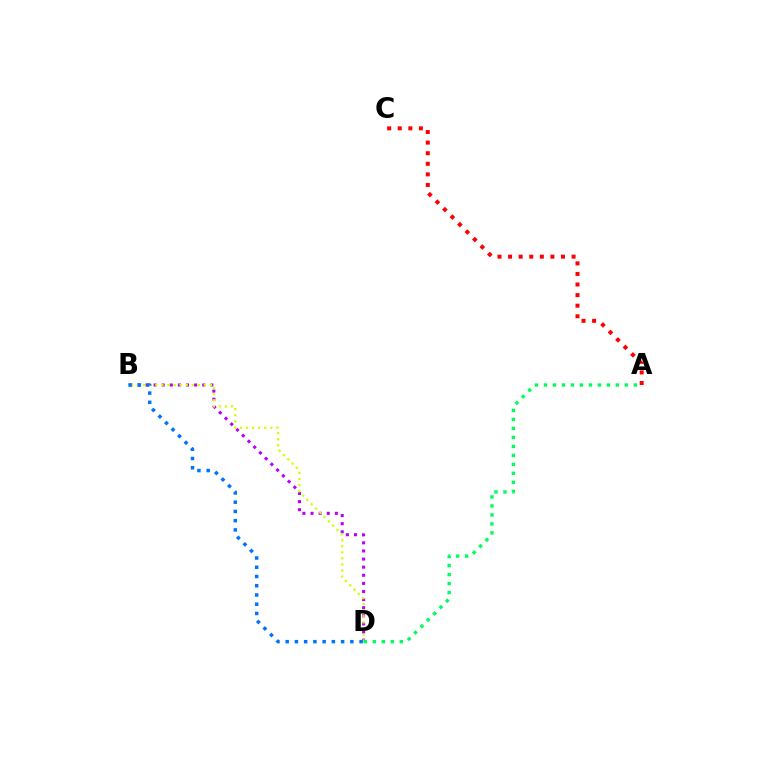{('A', 'C'): [{'color': '#ff0000', 'line_style': 'dotted', 'thickness': 2.88}], ('B', 'D'): [{'color': '#b900ff', 'line_style': 'dotted', 'thickness': 2.2}, {'color': '#d1ff00', 'line_style': 'dotted', 'thickness': 1.65}, {'color': '#0074ff', 'line_style': 'dotted', 'thickness': 2.51}], ('A', 'D'): [{'color': '#00ff5c', 'line_style': 'dotted', 'thickness': 2.44}]}